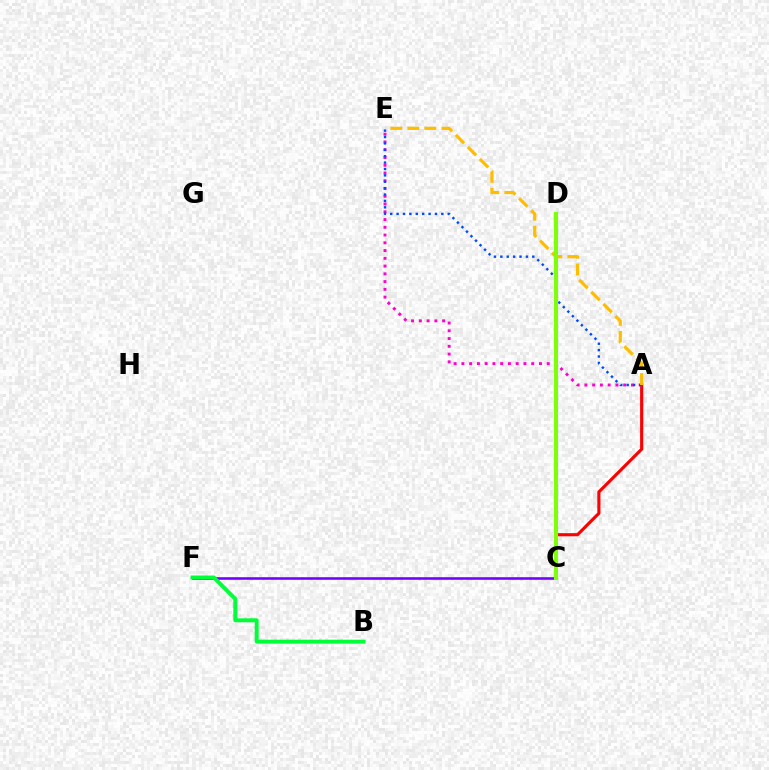{('C', 'F'): [{'color': '#7200ff', 'line_style': 'solid', 'thickness': 1.85}], ('A', 'C'): [{'color': '#ff0000', 'line_style': 'solid', 'thickness': 2.25}], ('A', 'E'): [{'color': '#ff00cf', 'line_style': 'dotted', 'thickness': 2.11}, {'color': '#004bff', 'line_style': 'dotted', 'thickness': 1.74}, {'color': '#ffbd00', 'line_style': 'dashed', 'thickness': 2.31}], ('B', 'F'): [{'color': '#00ff39', 'line_style': 'solid', 'thickness': 2.83}], ('C', 'D'): [{'color': '#00fff6', 'line_style': 'solid', 'thickness': 2.96}, {'color': '#84ff00', 'line_style': 'solid', 'thickness': 2.82}]}